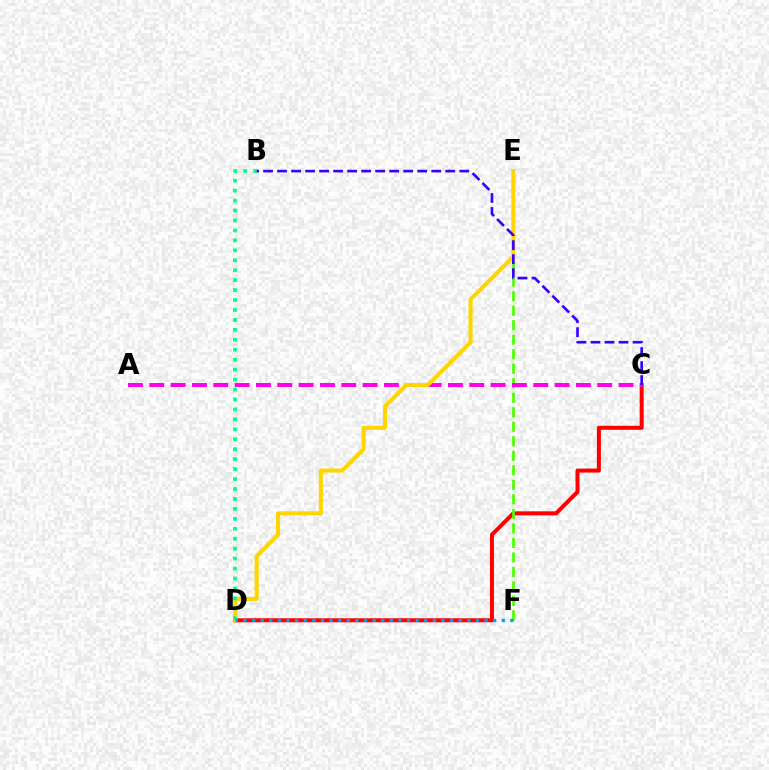{('C', 'D'): [{'color': '#ff0000', 'line_style': 'solid', 'thickness': 2.89}], ('E', 'F'): [{'color': '#4fff00', 'line_style': 'dashed', 'thickness': 1.97}], ('A', 'C'): [{'color': '#ff00ed', 'line_style': 'dashed', 'thickness': 2.9}], ('D', 'E'): [{'color': '#ffd500', 'line_style': 'solid', 'thickness': 2.93}], ('B', 'D'): [{'color': '#00ff86', 'line_style': 'dotted', 'thickness': 2.7}], ('D', 'F'): [{'color': '#009eff', 'line_style': 'dotted', 'thickness': 2.34}], ('B', 'C'): [{'color': '#3700ff', 'line_style': 'dashed', 'thickness': 1.9}]}